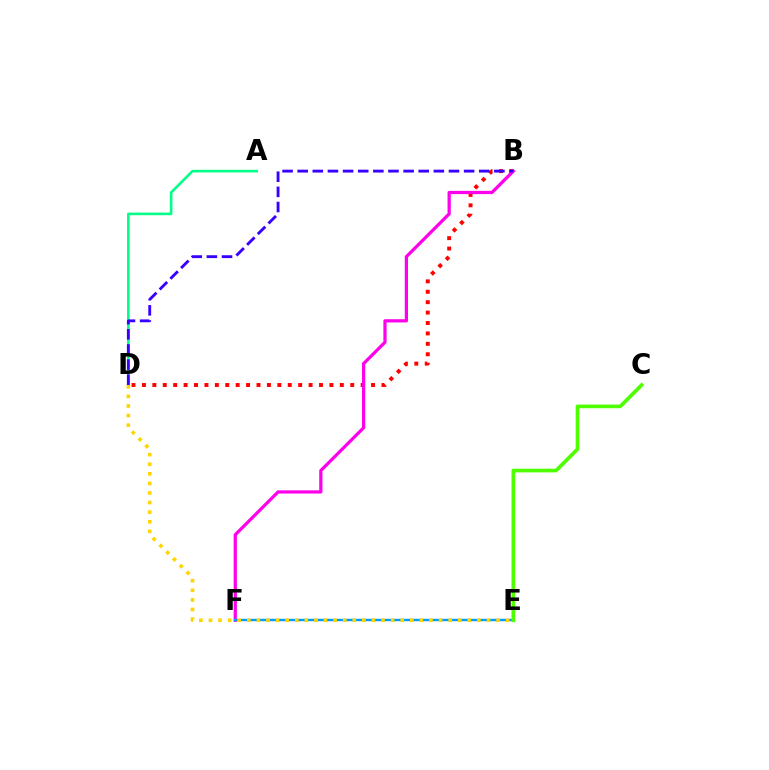{('A', 'D'): [{'color': '#00ff86', 'line_style': 'solid', 'thickness': 1.87}], ('B', 'D'): [{'color': '#ff0000', 'line_style': 'dotted', 'thickness': 2.83}, {'color': '#3700ff', 'line_style': 'dashed', 'thickness': 2.06}], ('B', 'F'): [{'color': '#ff00ed', 'line_style': 'solid', 'thickness': 2.33}], ('E', 'F'): [{'color': '#009eff', 'line_style': 'solid', 'thickness': 1.74}], ('D', 'E'): [{'color': '#ffd500', 'line_style': 'dotted', 'thickness': 2.6}], ('C', 'E'): [{'color': '#4fff00', 'line_style': 'solid', 'thickness': 2.65}]}